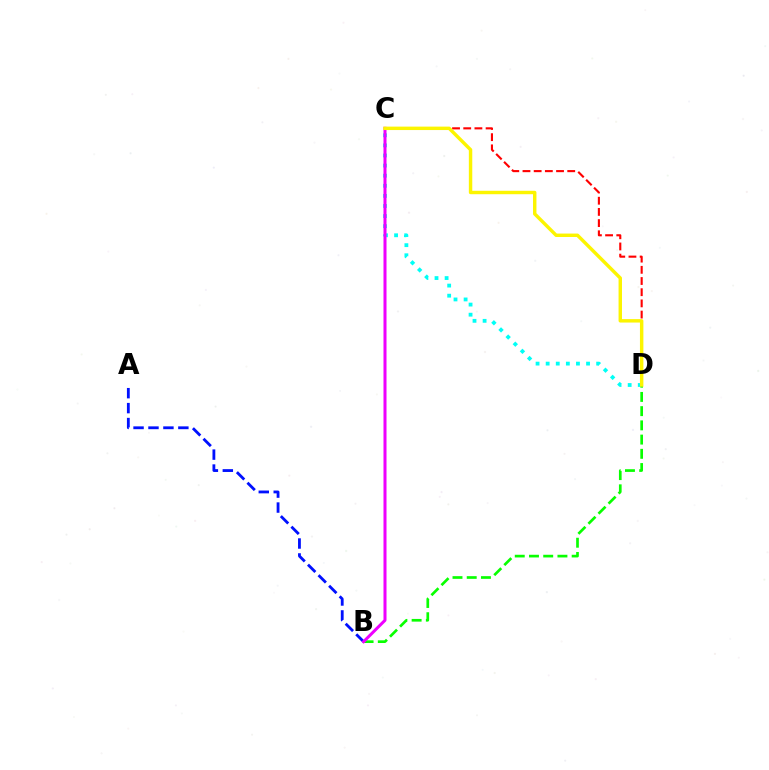{('C', 'D'): [{'color': '#00fff6', 'line_style': 'dotted', 'thickness': 2.74}, {'color': '#ff0000', 'line_style': 'dashed', 'thickness': 1.52}, {'color': '#fcf500', 'line_style': 'solid', 'thickness': 2.47}], ('A', 'B'): [{'color': '#0010ff', 'line_style': 'dashed', 'thickness': 2.03}], ('B', 'D'): [{'color': '#08ff00', 'line_style': 'dashed', 'thickness': 1.93}], ('B', 'C'): [{'color': '#ee00ff', 'line_style': 'solid', 'thickness': 2.18}]}